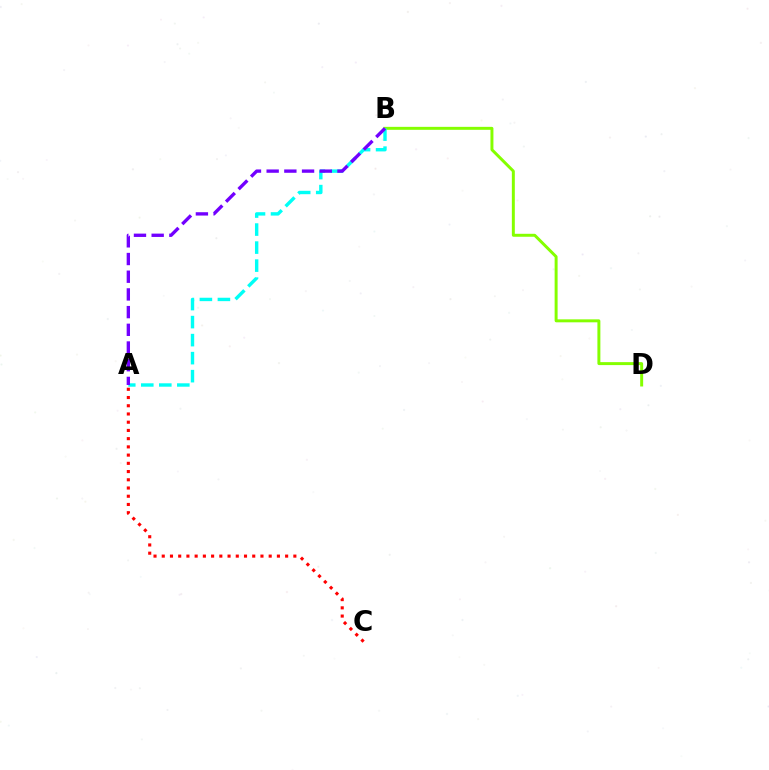{('A', 'C'): [{'color': '#ff0000', 'line_style': 'dotted', 'thickness': 2.23}], ('B', 'D'): [{'color': '#84ff00', 'line_style': 'solid', 'thickness': 2.13}], ('A', 'B'): [{'color': '#00fff6', 'line_style': 'dashed', 'thickness': 2.45}, {'color': '#7200ff', 'line_style': 'dashed', 'thickness': 2.4}]}